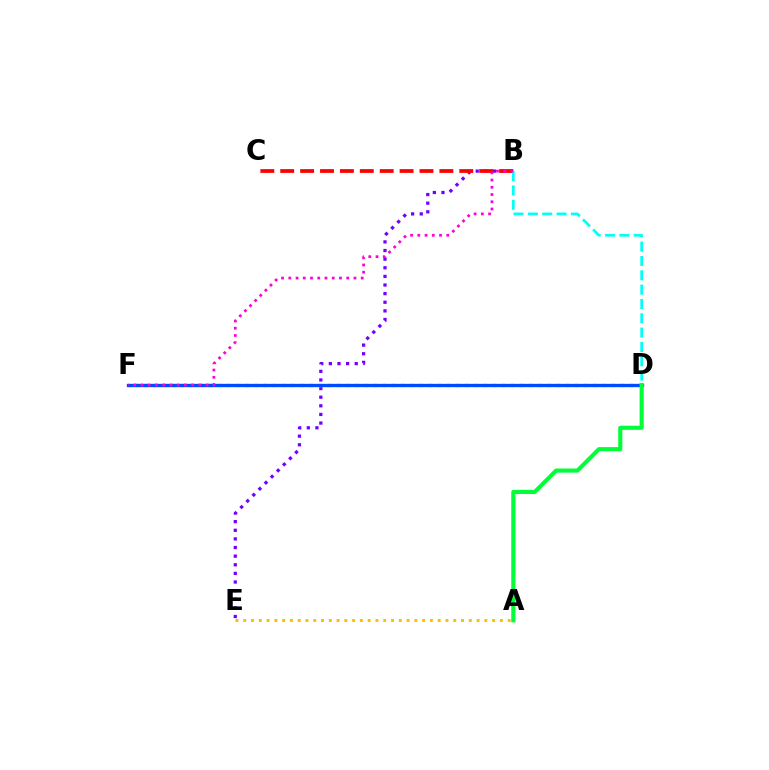{('A', 'E'): [{'color': '#ffbd00', 'line_style': 'dotted', 'thickness': 2.11}], ('B', 'E'): [{'color': '#7200ff', 'line_style': 'dotted', 'thickness': 2.34}], ('B', 'C'): [{'color': '#ff0000', 'line_style': 'dashed', 'thickness': 2.7}], ('D', 'F'): [{'color': '#84ff00', 'line_style': 'dotted', 'thickness': 2.49}, {'color': '#004bff', 'line_style': 'solid', 'thickness': 2.4}], ('B', 'D'): [{'color': '#00fff6', 'line_style': 'dashed', 'thickness': 1.95}], ('A', 'D'): [{'color': '#00ff39', 'line_style': 'solid', 'thickness': 2.97}], ('B', 'F'): [{'color': '#ff00cf', 'line_style': 'dotted', 'thickness': 1.97}]}